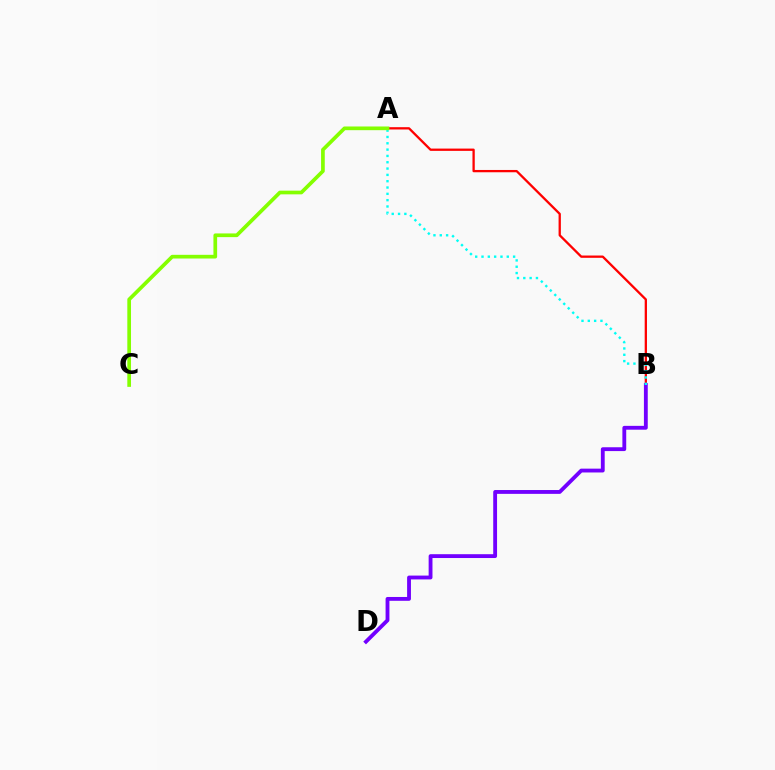{('A', 'B'): [{'color': '#ff0000', 'line_style': 'solid', 'thickness': 1.65}, {'color': '#00fff6', 'line_style': 'dotted', 'thickness': 1.72}], ('B', 'D'): [{'color': '#7200ff', 'line_style': 'solid', 'thickness': 2.76}], ('A', 'C'): [{'color': '#84ff00', 'line_style': 'solid', 'thickness': 2.66}]}